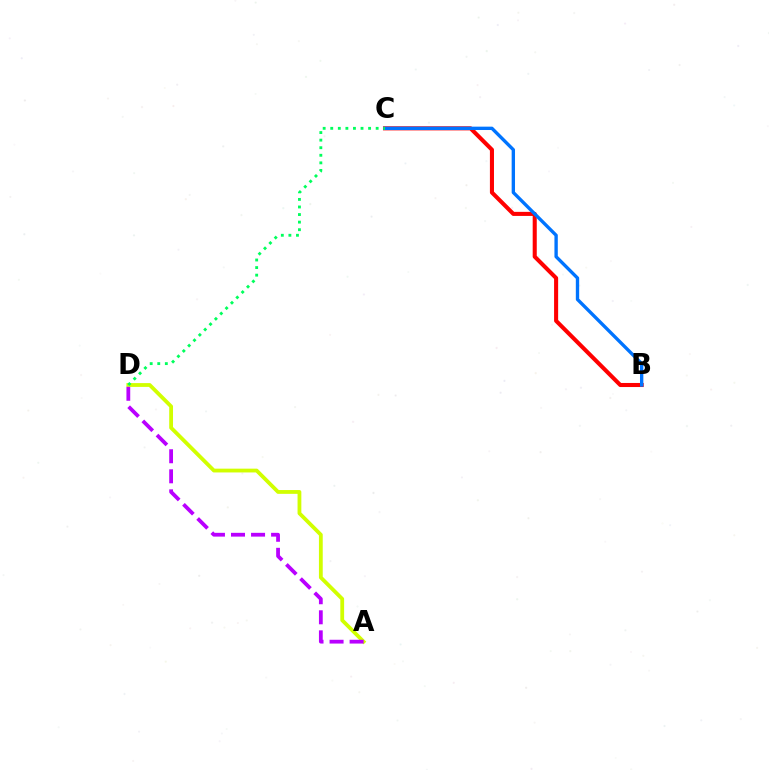{('B', 'C'): [{'color': '#ff0000', 'line_style': 'solid', 'thickness': 2.93}, {'color': '#0074ff', 'line_style': 'solid', 'thickness': 2.42}], ('A', 'D'): [{'color': '#d1ff00', 'line_style': 'solid', 'thickness': 2.74}, {'color': '#b900ff', 'line_style': 'dashed', 'thickness': 2.72}], ('C', 'D'): [{'color': '#00ff5c', 'line_style': 'dotted', 'thickness': 2.06}]}